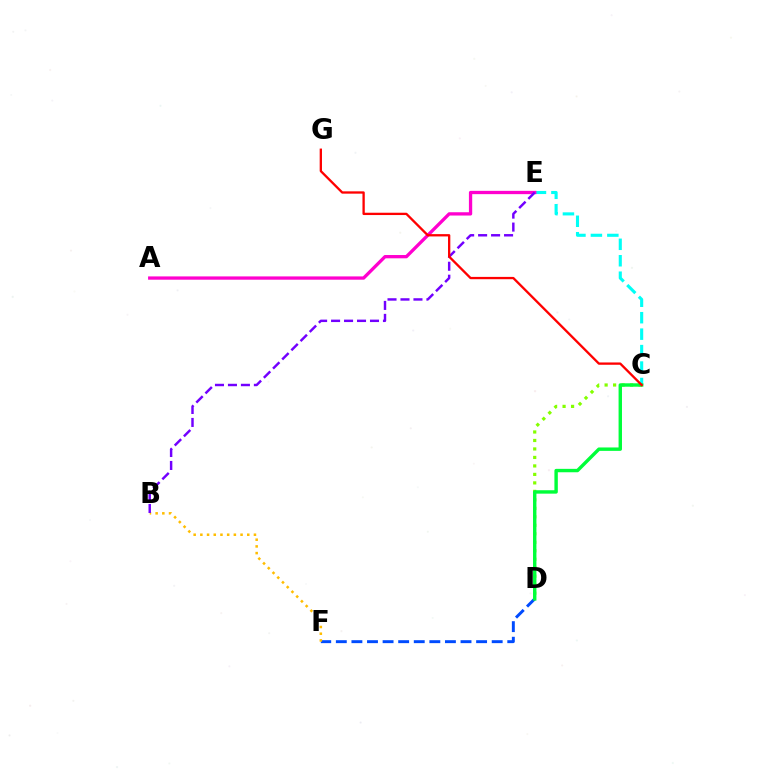{('D', 'F'): [{'color': '#004bff', 'line_style': 'dashed', 'thickness': 2.12}], ('C', 'E'): [{'color': '#00fff6', 'line_style': 'dashed', 'thickness': 2.23}], ('A', 'E'): [{'color': '#ff00cf', 'line_style': 'solid', 'thickness': 2.37}], ('C', 'D'): [{'color': '#84ff00', 'line_style': 'dotted', 'thickness': 2.31}, {'color': '#00ff39', 'line_style': 'solid', 'thickness': 2.45}], ('B', 'F'): [{'color': '#ffbd00', 'line_style': 'dotted', 'thickness': 1.82}], ('B', 'E'): [{'color': '#7200ff', 'line_style': 'dashed', 'thickness': 1.76}], ('C', 'G'): [{'color': '#ff0000', 'line_style': 'solid', 'thickness': 1.67}]}